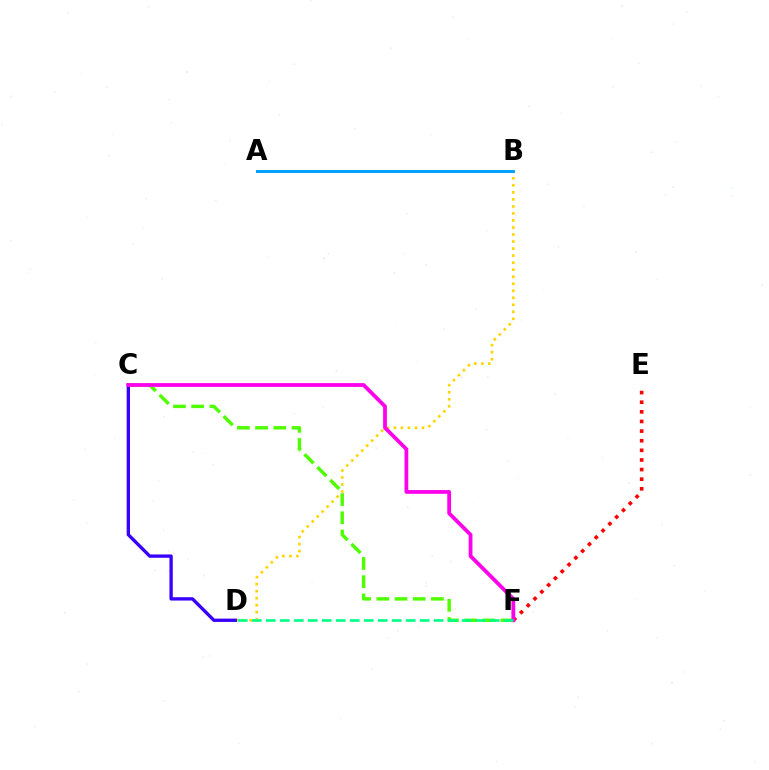{('B', 'D'): [{'color': '#ffd500', 'line_style': 'dotted', 'thickness': 1.91}], ('C', 'D'): [{'color': '#3700ff', 'line_style': 'solid', 'thickness': 2.39}], ('E', 'F'): [{'color': '#ff0000', 'line_style': 'dotted', 'thickness': 2.61}], ('C', 'F'): [{'color': '#4fff00', 'line_style': 'dashed', 'thickness': 2.47}, {'color': '#ff00ed', 'line_style': 'solid', 'thickness': 2.72}], ('D', 'F'): [{'color': '#00ff86', 'line_style': 'dashed', 'thickness': 1.9}], ('A', 'B'): [{'color': '#009eff', 'line_style': 'solid', 'thickness': 2.12}]}